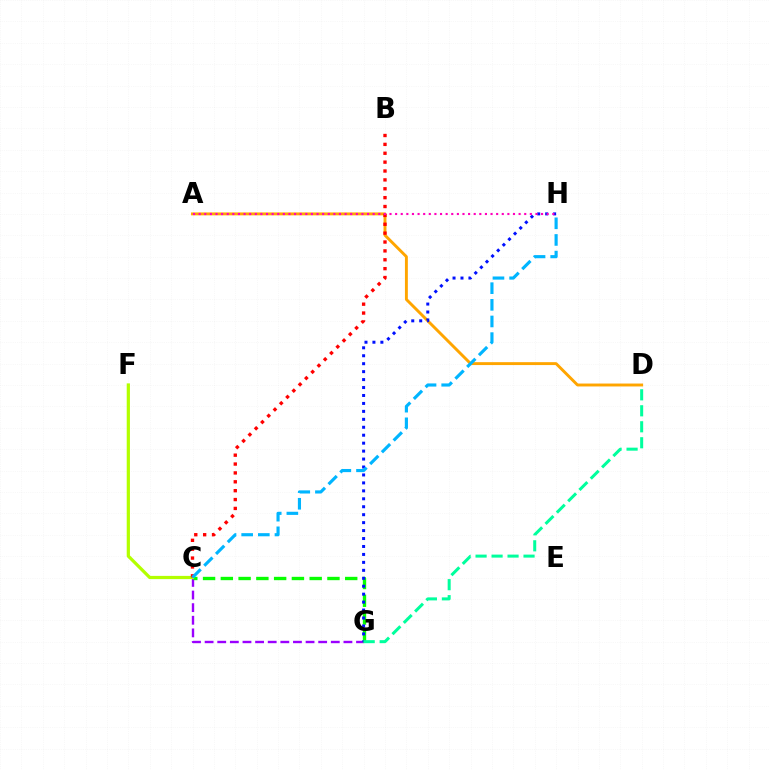{('C', 'G'): [{'color': '#9b00ff', 'line_style': 'dashed', 'thickness': 1.71}, {'color': '#08ff00', 'line_style': 'dashed', 'thickness': 2.41}], ('A', 'D'): [{'color': '#ffa500', 'line_style': 'solid', 'thickness': 2.1}], ('G', 'H'): [{'color': '#0010ff', 'line_style': 'dotted', 'thickness': 2.16}], ('C', 'F'): [{'color': '#b3ff00', 'line_style': 'solid', 'thickness': 2.32}], ('B', 'C'): [{'color': '#ff0000', 'line_style': 'dotted', 'thickness': 2.41}], ('D', 'G'): [{'color': '#00ff9d', 'line_style': 'dashed', 'thickness': 2.17}], ('C', 'H'): [{'color': '#00b5ff', 'line_style': 'dashed', 'thickness': 2.26}], ('A', 'H'): [{'color': '#ff00bd', 'line_style': 'dotted', 'thickness': 1.53}]}